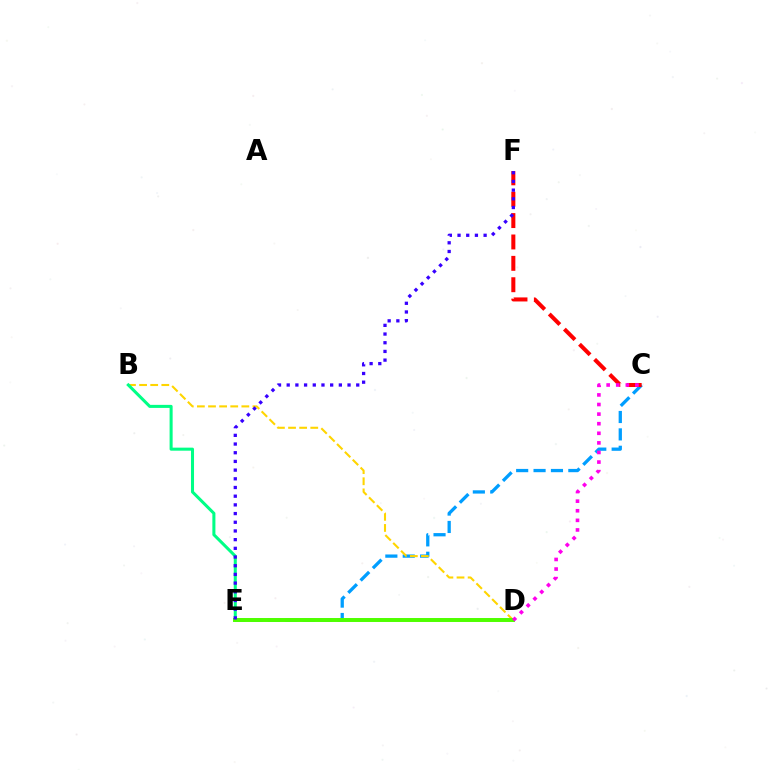{('C', 'E'): [{'color': '#009eff', 'line_style': 'dashed', 'thickness': 2.36}], ('B', 'D'): [{'color': '#ffd500', 'line_style': 'dashed', 'thickness': 1.51}], ('B', 'E'): [{'color': '#00ff86', 'line_style': 'solid', 'thickness': 2.19}], ('C', 'F'): [{'color': '#ff0000', 'line_style': 'dashed', 'thickness': 2.9}], ('D', 'E'): [{'color': '#4fff00', 'line_style': 'solid', 'thickness': 2.85}], ('E', 'F'): [{'color': '#3700ff', 'line_style': 'dotted', 'thickness': 2.36}], ('C', 'D'): [{'color': '#ff00ed', 'line_style': 'dotted', 'thickness': 2.61}]}